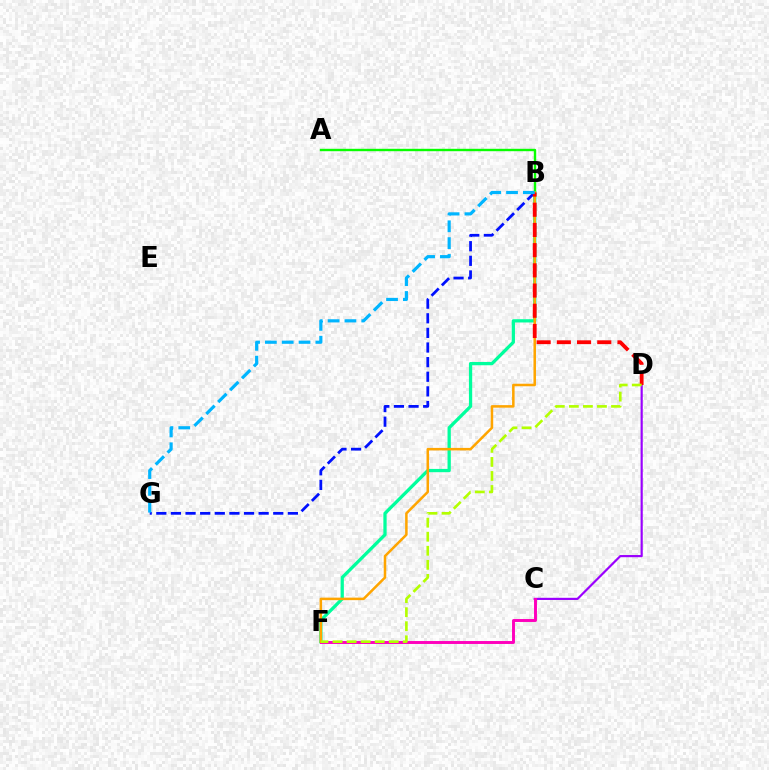{('B', 'F'): [{'color': '#00ff9d', 'line_style': 'solid', 'thickness': 2.35}, {'color': '#ffa500', 'line_style': 'solid', 'thickness': 1.82}], ('B', 'G'): [{'color': '#0010ff', 'line_style': 'dashed', 'thickness': 1.99}, {'color': '#00b5ff', 'line_style': 'dashed', 'thickness': 2.29}], ('A', 'B'): [{'color': '#08ff00', 'line_style': 'solid', 'thickness': 1.73}], ('C', 'D'): [{'color': '#9b00ff', 'line_style': 'solid', 'thickness': 1.57}], ('C', 'F'): [{'color': '#ff00bd', 'line_style': 'solid', 'thickness': 2.11}], ('B', 'D'): [{'color': '#ff0000', 'line_style': 'dashed', 'thickness': 2.74}], ('D', 'F'): [{'color': '#b3ff00', 'line_style': 'dashed', 'thickness': 1.91}]}